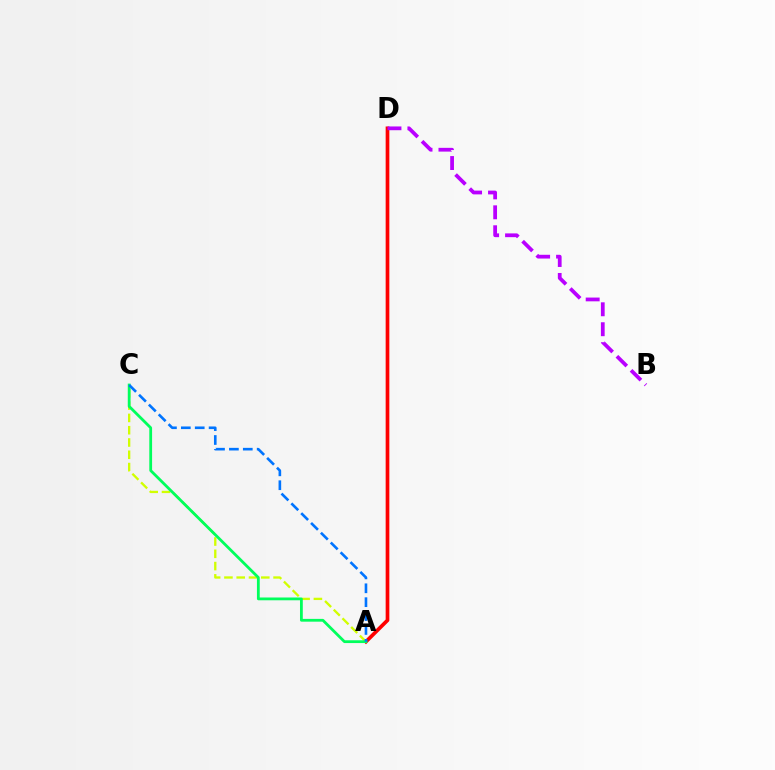{('A', 'D'): [{'color': '#ff0000', 'line_style': 'solid', 'thickness': 2.66}], ('A', 'C'): [{'color': '#d1ff00', 'line_style': 'dashed', 'thickness': 1.67}, {'color': '#00ff5c', 'line_style': 'solid', 'thickness': 2.01}, {'color': '#0074ff', 'line_style': 'dashed', 'thickness': 1.89}], ('B', 'D'): [{'color': '#b900ff', 'line_style': 'dashed', 'thickness': 2.71}]}